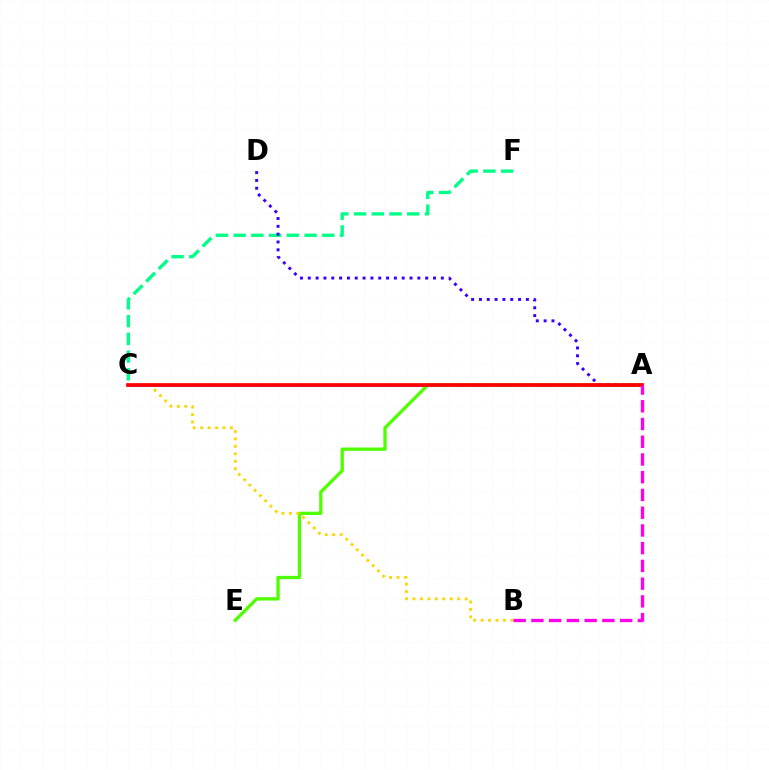{('C', 'F'): [{'color': '#00ff86', 'line_style': 'dashed', 'thickness': 2.41}], ('A', 'C'): [{'color': '#009eff', 'line_style': 'solid', 'thickness': 1.94}, {'color': '#ff0000', 'line_style': 'solid', 'thickness': 2.66}], ('A', 'E'): [{'color': '#4fff00', 'line_style': 'solid', 'thickness': 2.38}], ('A', 'D'): [{'color': '#3700ff', 'line_style': 'dotted', 'thickness': 2.13}], ('B', 'C'): [{'color': '#ffd500', 'line_style': 'dotted', 'thickness': 2.03}], ('A', 'B'): [{'color': '#ff00ed', 'line_style': 'dashed', 'thickness': 2.41}]}